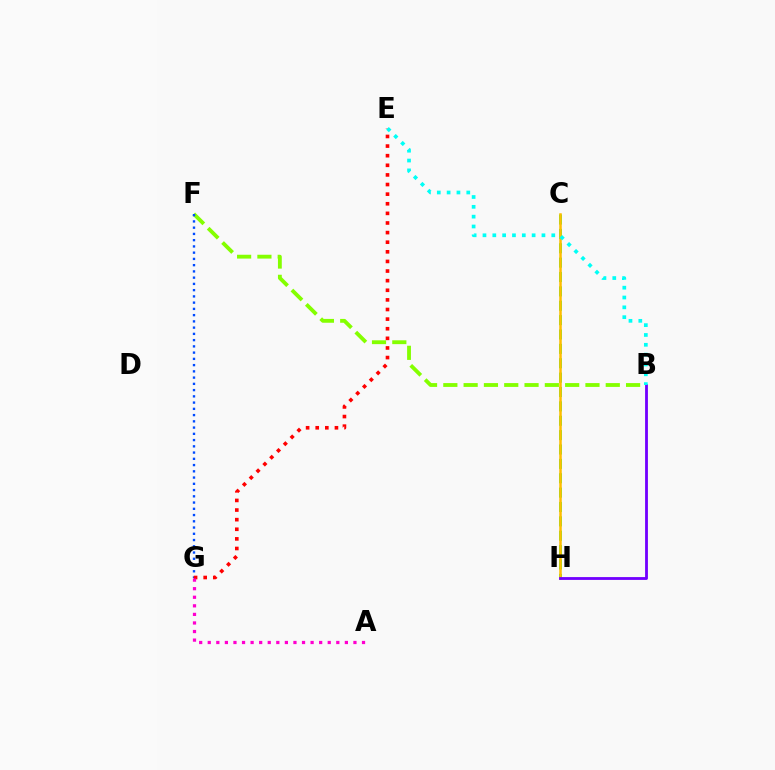{('C', 'H'): [{'color': '#00ff39', 'line_style': 'dashed', 'thickness': 1.95}, {'color': '#ffbd00', 'line_style': 'solid', 'thickness': 1.82}], ('B', 'F'): [{'color': '#84ff00', 'line_style': 'dashed', 'thickness': 2.76}], ('F', 'G'): [{'color': '#004bff', 'line_style': 'dotted', 'thickness': 1.7}], ('E', 'G'): [{'color': '#ff0000', 'line_style': 'dotted', 'thickness': 2.61}], ('B', 'H'): [{'color': '#7200ff', 'line_style': 'solid', 'thickness': 2.03}], ('A', 'G'): [{'color': '#ff00cf', 'line_style': 'dotted', 'thickness': 2.33}], ('B', 'E'): [{'color': '#00fff6', 'line_style': 'dotted', 'thickness': 2.67}]}